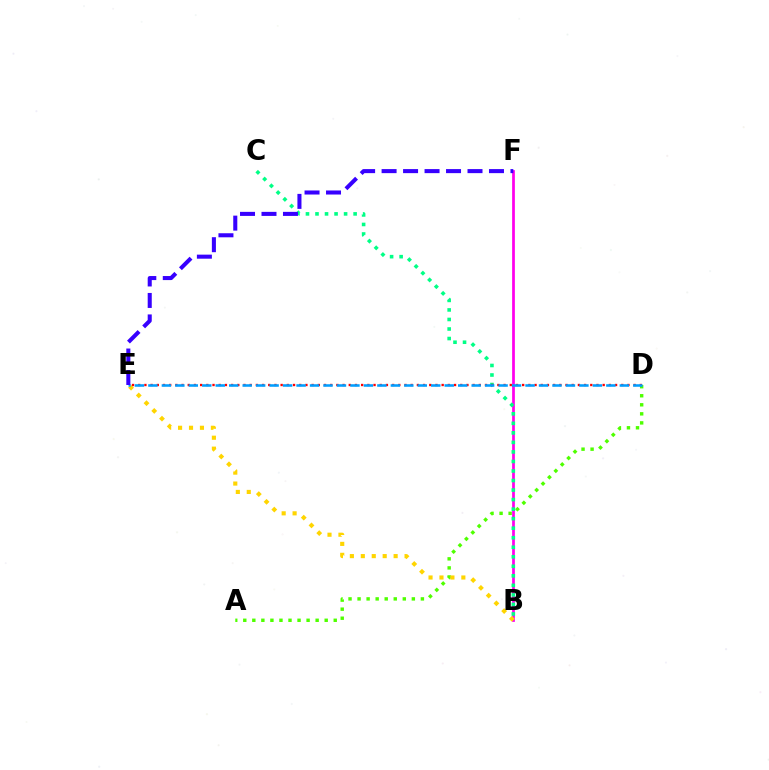{('B', 'F'): [{'color': '#ff00ed', 'line_style': 'solid', 'thickness': 1.97}], ('B', 'C'): [{'color': '#00ff86', 'line_style': 'dotted', 'thickness': 2.59}], ('A', 'D'): [{'color': '#4fff00', 'line_style': 'dotted', 'thickness': 2.46}], ('B', 'E'): [{'color': '#ffd500', 'line_style': 'dotted', 'thickness': 2.97}], ('D', 'E'): [{'color': '#ff0000', 'line_style': 'dotted', 'thickness': 1.68}, {'color': '#009eff', 'line_style': 'dashed', 'thickness': 1.83}], ('E', 'F'): [{'color': '#3700ff', 'line_style': 'dashed', 'thickness': 2.92}]}